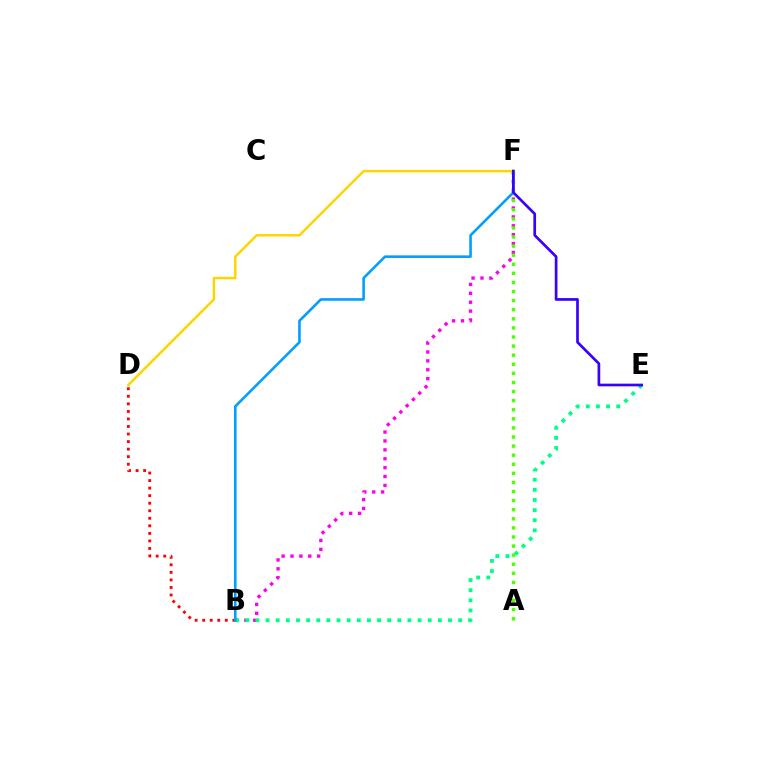{('B', 'F'): [{'color': '#ff00ed', 'line_style': 'dotted', 'thickness': 2.42}, {'color': '#009eff', 'line_style': 'solid', 'thickness': 1.87}], ('B', 'E'): [{'color': '#00ff86', 'line_style': 'dotted', 'thickness': 2.75}], ('B', 'D'): [{'color': '#ff0000', 'line_style': 'dotted', 'thickness': 2.05}], ('A', 'F'): [{'color': '#4fff00', 'line_style': 'dotted', 'thickness': 2.47}], ('D', 'F'): [{'color': '#ffd500', 'line_style': 'solid', 'thickness': 1.78}], ('E', 'F'): [{'color': '#3700ff', 'line_style': 'solid', 'thickness': 1.94}]}